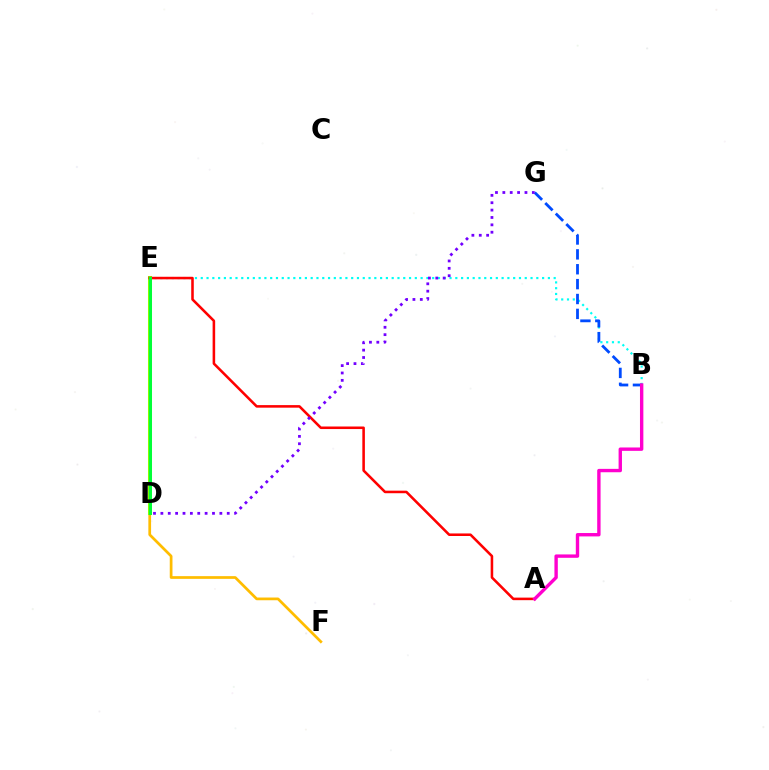{('B', 'E'): [{'color': '#00fff6', 'line_style': 'dotted', 'thickness': 1.57}], ('B', 'G'): [{'color': '#004bff', 'line_style': 'dashed', 'thickness': 2.02}], ('D', 'F'): [{'color': '#ffbd00', 'line_style': 'solid', 'thickness': 1.96}], ('D', 'E'): [{'color': '#84ff00', 'line_style': 'solid', 'thickness': 2.9}, {'color': '#00ff39', 'line_style': 'solid', 'thickness': 2.13}], ('A', 'E'): [{'color': '#ff0000', 'line_style': 'solid', 'thickness': 1.84}], ('A', 'B'): [{'color': '#ff00cf', 'line_style': 'solid', 'thickness': 2.43}], ('D', 'G'): [{'color': '#7200ff', 'line_style': 'dotted', 'thickness': 2.0}]}